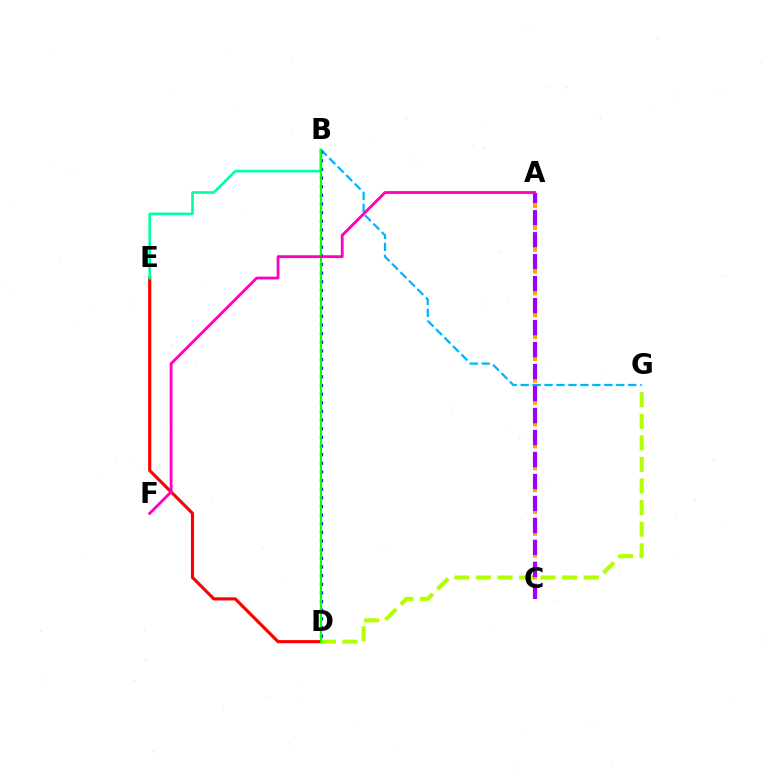{('B', 'G'): [{'color': '#00b5ff', 'line_style': 'dashed', 'thickness': 1.62}], ('B', 'D'): [{'color': '#0010ff', 'line_style': 'dotted', 'thickness': 2.35}, {'color': '#08ff00', 'line_style': 'solid', 'thickness': 1.57}], ('D', 'E'): [{'color': '#ff0000', 'line_style': 'solid', 'thickness': 2.27}], ('D', 'G'): [{'color': '#b3ff00', 'line_style': 'dashed', 'thickness': 2.93}], ('A', 'C'): [{'color': '#ffa500', 'line_style': 'dotted', 'thickness': 2.97}, {'color': '#9b00ff', 'line_style': 'dashed', 'thickness': 2.99}], ('B', 'E'): [{'color': '#00ff9d', 'line_style': 'solid', 'thickness': 1.89}], ('A', 'F'): [{'color': '#ff00bd', 'line_style': 'solid', 'thickness': 2.03}]}